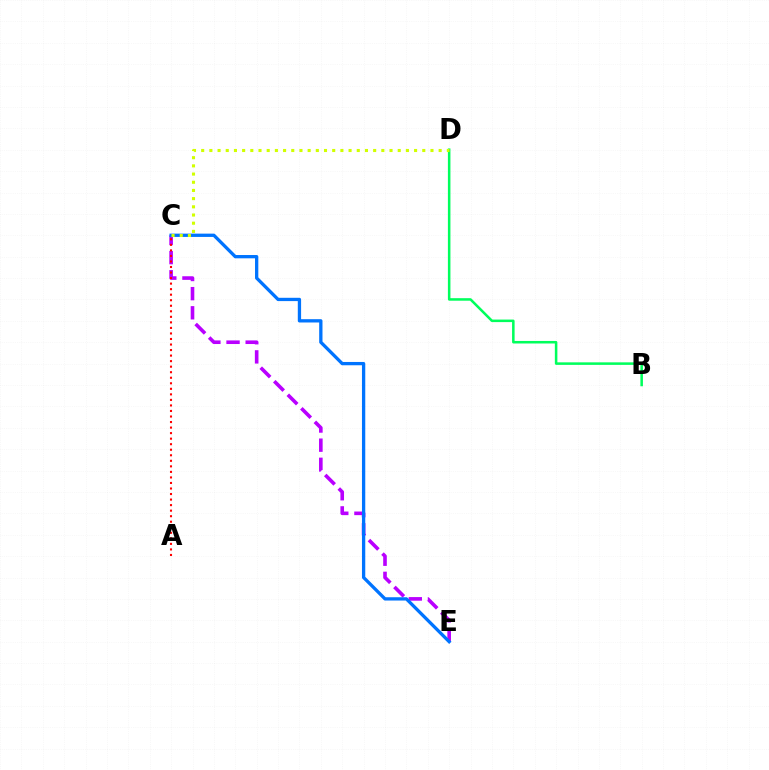{('B', 'D'): [{'color': '#00ff5c', 'line_style': 'solid', 'thickness': 1.83}], ('C', 'E'): [{'color': '#b900ff', 'line_style': 'dashed', 'thickness': 2.6}, {'color': '#0074ff', 'line_style': 'solid', 'thickness': 2.38}], ('C', 'D'): [{'color': '#d1ff00', 'line_style': 'dotted', 'thickness': 2.22}], ('A', 'C'): [{'color': '#ff0000', 'line_style': 'dotted', 'thickness': 1.5}]}